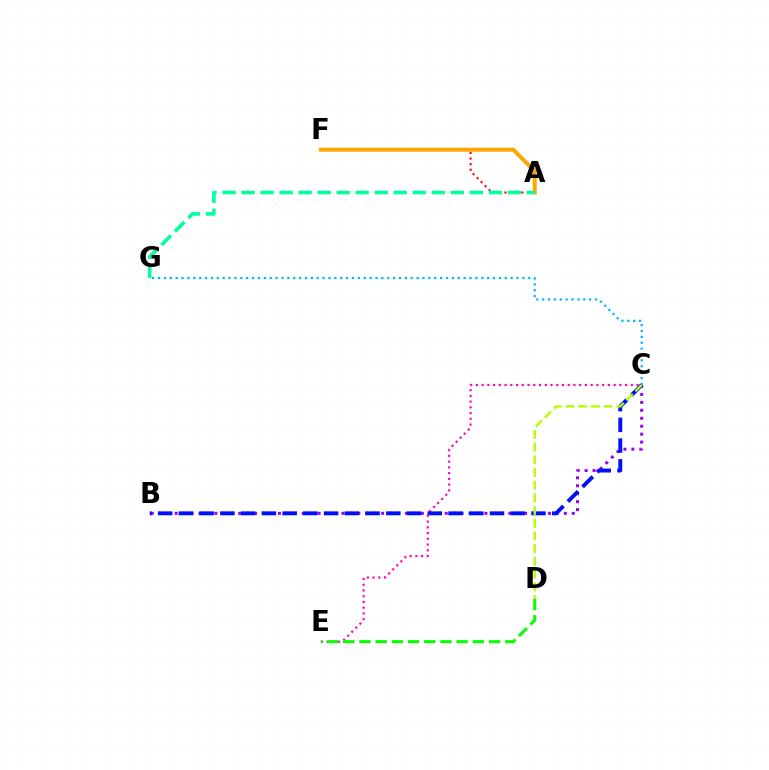{('C', 'E'): [{'color': '#ff00bd', 'line_style': 'dotted', 'thickness': 1.56}], ('D', 'E'): [{'color': '#08ff00', 'line_style': 'dashed', 'thickness': 2.2}], ('C', 'G'): [{'color': '#00b5ff', 'line_style': 'dotted', 'thickness': 1.6}], ('B', 'C'): [{'color': '#9b00ff', 'line_style': 'dotted', 'thickness': 2.16}, {'color': '#0010ff', 'line_style': 'dashed', 'thickness': 2.82}], ('A', 'F'): [{'color': '#ff0000', 'line_style': 'dotted', 'thickness': 1.53}, {'color': '#ffa500', 'line_style': 'solid', 'thickness': 2.85}], ('A', 'G'): [{'color': '#00ff9d', 'line_style': 'dashed', 'thickness': 2.58}], ('C', 'D'): [{'color': '#b3ff00', 'line_style': 'dashed', 'thickness': 1.72}]}